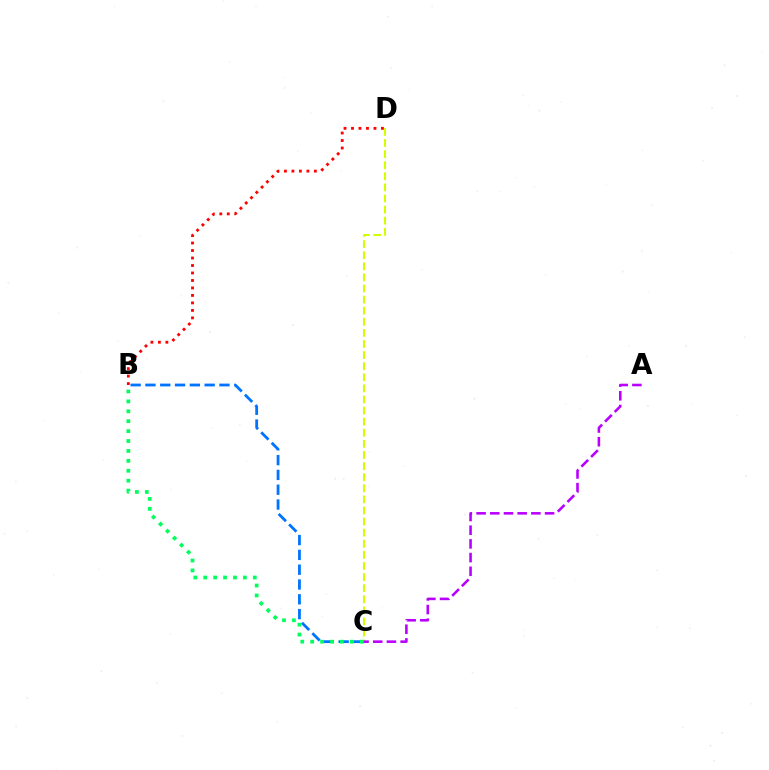{('B', 'C'): [{'color': '#0074ff', 'line_style': 'dashed', 'thickness': 2.01}, {'color': '#00ff5c', 'line_style': 'dotted', 'thickness': 2.69}], ('C', 'D'): [{'color': '#d1ff00', 'line_style': 'dashed', 'thickness': 1.51}], ('B', 'D'): [{'color': '#ff0000', 'line_style': 'dotted', 'thickness': 2.03}], ('A', 'C'): [{'color': '#b900ff', 'line_style': 'dashed', 'thickness': 1.86}]}